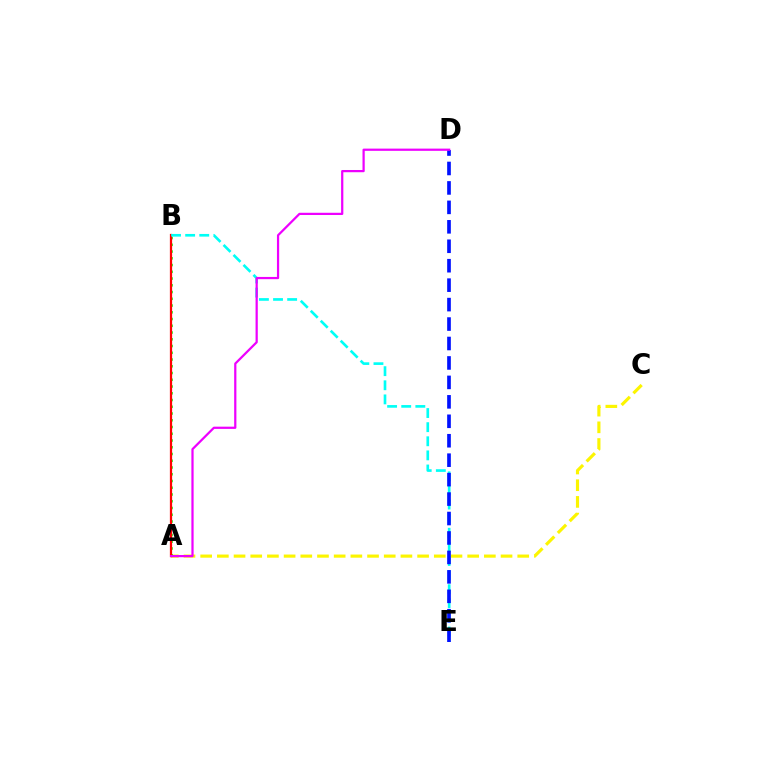{('A', 'C'): [{'color': '#fcf500', 'line_style': 'dashed', 'thickness': 2.27}], ('A', 'B'): [{'color': '#08ff00', 'line_style': 'dotted', 'thickness': 1.83}, {'color': '#ff0000', 'line_style': 'solid', 'thickness': 1.62}], ('B', 'E'): [{'color': '#00fff6', 'line_style': 'dashed', 'thickness': 1.92}], ('D', 'E'): [{'color': '#0010ff', 'line_style': 'dashed', 'thickness': 2.64}], ('A', 'D'): [{'color': '#ee00ff', 'line_style': 'solid', 'thickness': 1.61}]}